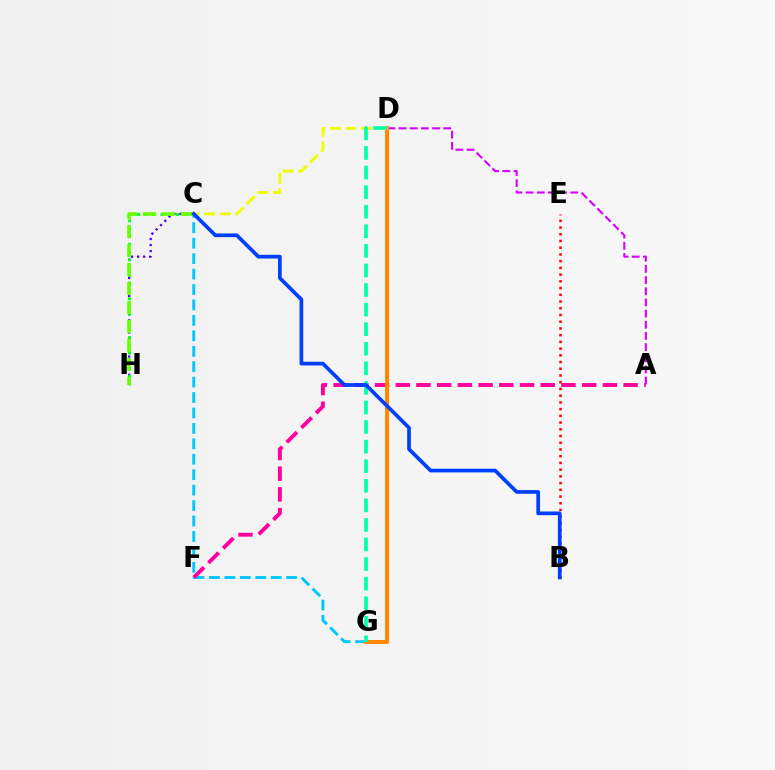{('C', 'G'): [{'color': '#00c7ff', 'line_style': 'dashed', 'thickness': 2.1}], ('B', 'E'): [{'color': '#ff0000', 'line_style': 'dotted', 'thickness': 1.83}], ('C', 'H'): [{'color': '#4f00ff', 'line_style': 'dotted', 'thickness': 1.64}, {'color': '#00ff27', 'line_style': 'dotted', 'thickness': 2.11}, {'color': '#66ff00', 'line_style': 'dashed', 'thickness': 2.58}], ('A', 'F'): [{'color': '#ff00a0', 'line_style': 'dashed', 'thickness': 2.81}], ('A', 'D'): [{'color': '#d600ff', 'line_style': 'dashed', 'thickness': 1.52}], ('D', 'G'): [{'color': '#ff8800', 'line_style': 'solid', 'thickness': 2.92}, {'color': '#00ffaf', 'line_style': 'dashed', 'thickness': 2.66}], ('C', 'D'): [{'color': '#eeff00', 'line_style': 'dashed', 'thickness': 2.11}], ('B', 'C'): [{'color': '#003fff', 'line_style': 'solid', 'thickness': 2.67}]}